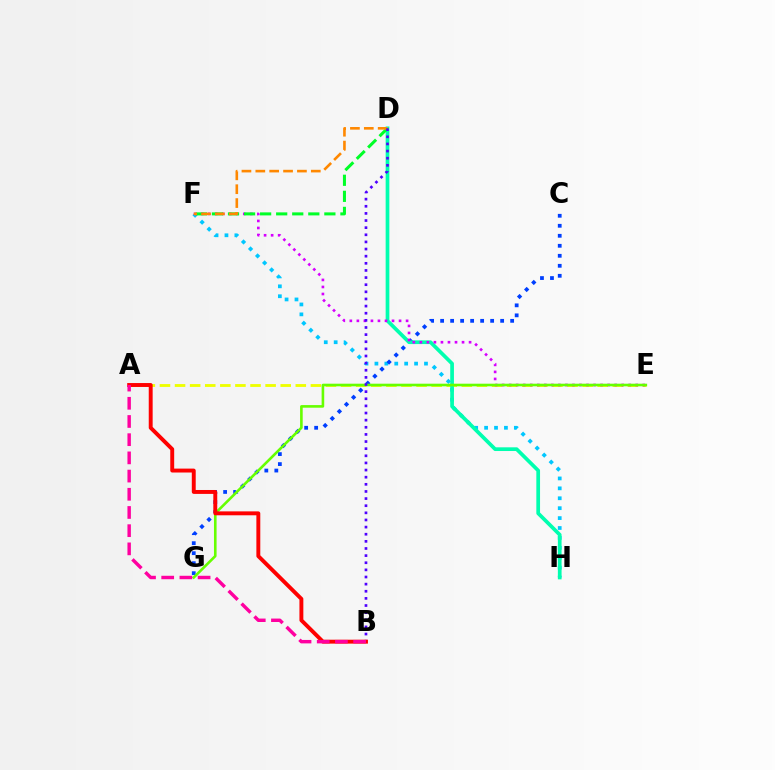{('F', 'H'): [{'color': '#00c7ff', 'line_style': 'dotted', 'thickness': 2.69}], ('C', 'G'): [{'color': '#003fff', 'line_style': 'dotted', 'thickness': 2.72}], ('A', 'E'): [{'color': '#eeff00', 'line_style': 'dashed', 'thickness': 2.05}], ('D', 'H'): [{'color': '#00ffaf', 'line_style': 'solid', 'thickness': 2.67}], ('E', 'F'): [{'color': '#d600ff', 'line_style': 'dotted', 'thickness': 1.91}], ('D', 'F'): [{'color': '#00ff27', 'line_style': 'dashed', 'thickness': 2.18}, {'color': '#ff8800', 'line_style': 'dashed', 'thickness': 1.88}], ('E', 'G'): [{'color': '#66ff00', 'line_style': 'solid', 'thickness': 1.88}], ('B', 'D'): [{'color': '#4f00ff', 'line_style': 'dotted', 'thickness': 1.94}], ('A', 'B'): [{'color': '#ff0000', 'line_style': 'solid', 'thickness': 2.82}, {'color': '#ff00a0', 'line_style': 'dashed', 'thickness': 2.47}]}